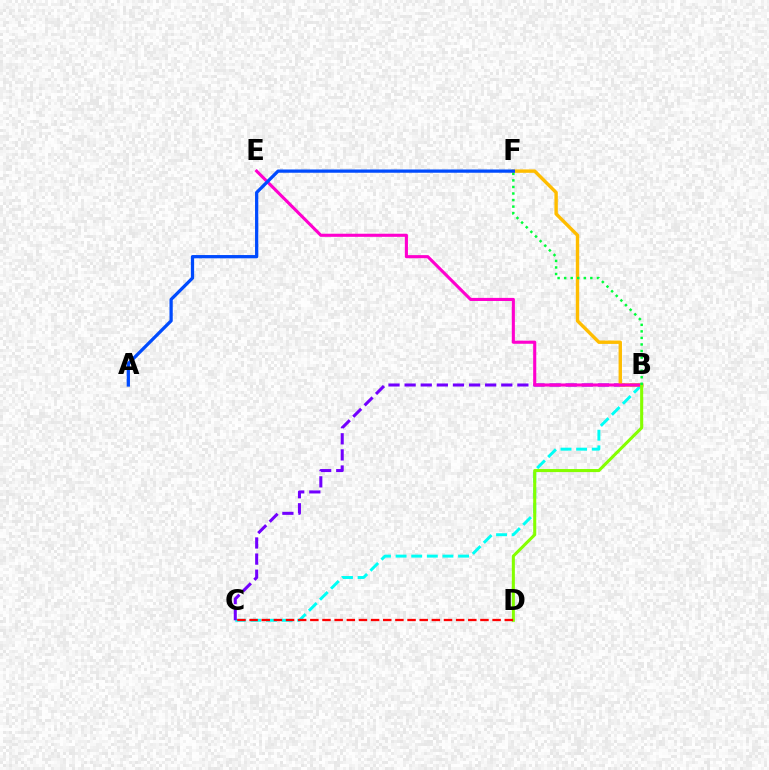{('B', 'C'): [{'color': '#00fff6', 'line_style': 'dashed', 'thickness': 2.12}, {'color': '#7200ff', 'line_style': 'dashed', 'thickness': 2.19}], ('B', 'F'): [{'color': '#ffbd00', 'line_style': 'solid', 'thickness': 2.44}, {'color': '#00ff39', 'line_style': 'dotted', 'thickness': 1.78}], ('B', 'E'): [{'color': '#ff00cf', 'line_style': 'solid', 'thickness': 2.23}], ('B', 'D'): [{'color': '#84ff00', 'line_style': 'solid', 'thickness': 2.21}], ('A', 'F'): [{'color': '#004bff', 'line_style': 'solid', 'thickness': 2.34}], ('C', 'D'): [{'color': '#ff0000', 'line_style': 'dashed', 'thickness': 1.65}]}